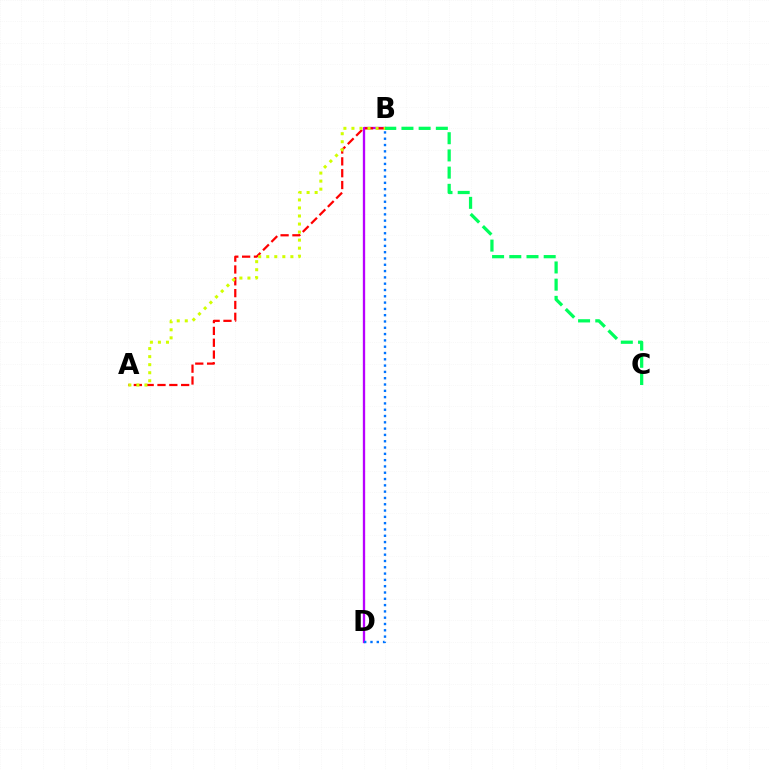{('B', 'D'): [{'color': '#b900ff', 'line_style': 'solid', 'thickness': 1.67}, {'color': '#0074ff', 'line_style': 'dotted', 'thickness': 1.71}], ('A', 'B'): [{'color': '#ff0000', 'line_style': 'dashed', 'thickness': 1.61}, {'color': '#d1ff00', 'line_style': 'dotted', 'thickness': 2.18}], ('B', 'C'): [{'color': '#00ff5c', 'line_style': 'dashed', 'thickness': 2.34}]}